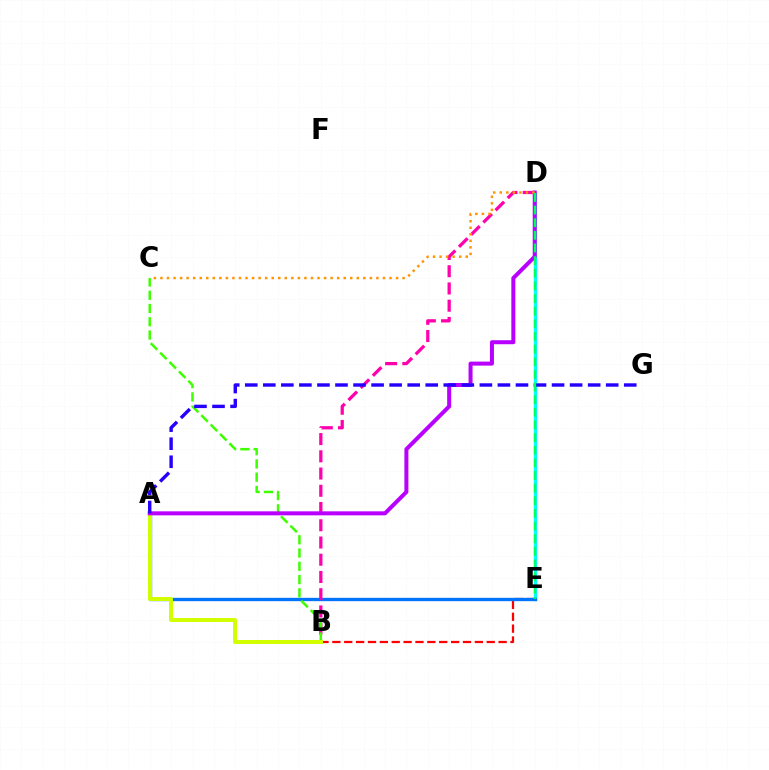{('D', 'E'): [{'color': '#00fff6', 'line_style': 'solid', 'thickness': 2.37}, {'color': '#00ff5c', 'line_style': 'dashed', 'thickness': 1.72}], ('B', 'E'): [{'color': '#ff0000', 'line_style': 'dashed', 'thickness': 1.61}], ('A', 'E'): [{'color': '#0074ff', 'line_style': 'solid', 'thickness': 2.41}], ('B', 'D'): [{'color': '#ff00ac', 'line_style': 'dashed', 'thickness': 2.34}], ('B', 'C'): [{'color': '#3dff00', 'line_style': 'dashed', 'thickness': 1.8}], ('A', 'B'): [{'color': '#d1ff00', 'line_style': 'solid', 'thickness': 2.88}], ('A', 'D'): [{'color': '#b900ff', 'line_style': 'solid', 'thickness': 2.89}], ('A', 'G'): [{'color': '#2500ff', 'line_style': 'dashed', 'thickness': 2.45}], ('C', 'D'): [{'color': '#ff9400', 'line_style': 'dotted', 'thickness': 1.78}]}